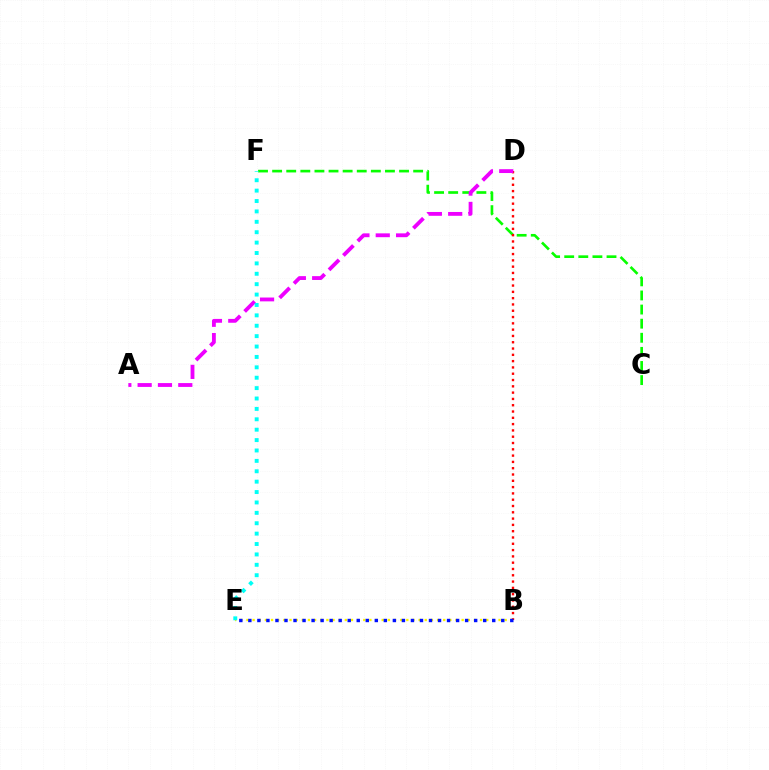{('C', 'F'): [{'color': '#08ff00', 'line_style': 'dashed', 'thickness': 1.92}], ('B', 'D'): [{'color': '#ff0000', 'line_style': 'dotted', 'thickness': 1.71}], ('A', 'D'): [{'color': '#ee00ff', 'line_style': 'dashed', 'thickness': 2.76}], ('B', 'E'): [{'color': '#fcf500', 'line_style': 'dotted', 'thickness': 1.67}, {'color': '#0010ff', 'line_style': 'dotted', 'thickness': 2.45}], ('E', 'F'): [{'color': '#00fff6', 'line_style': 'dotted', 'thickness': 2.82}]}